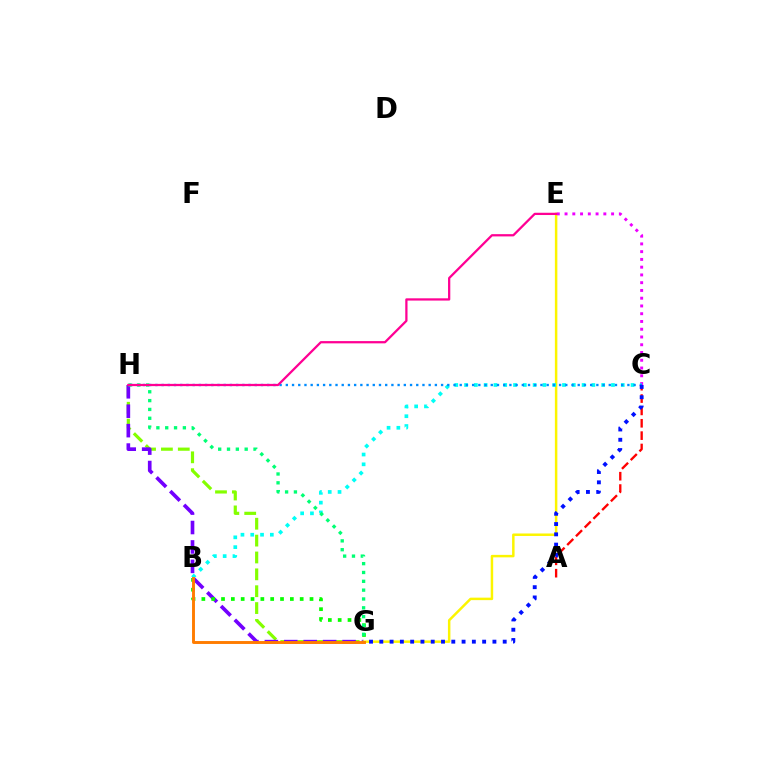{('A', 'C'): [{'color': '#ff0000', 'line_style': 'dashed', 'thickness': 1.68}], ('G', 'H'): [{'color': '#84ff00', 'line_style': 'dashed', 'thickness': 2.29}, {'color': '#7200ff', 'line_style': 'dashed', 'thickness': 2.64}, {'color': '#00ff74', 'line_style': 'dotted', 'thickness': 2.4}], ('E', 'G'): [{'color': '#fcf500', 'line_style': 'solid', 'thickness': 1.79}], ('B', 'G'): [{'color': '#08ff00', 'line_style': 'dotted', 'thickness': 2.67}, {'color': '#ff7c00', 'line_style': 'solid', 'thickness': 2.1}], ('C', 'E'): [{'color': '#ee00ff', 'line_style': 'dotted', 'thickness': 2.11}], ('B', 'C'): [{'color': '#00fff6', 'line_style': 'dotted', 'thickness': 2.66}], ('C', 'H'): [{'color': '#008cff', 'line_style': 'dotted', 'thickness': 1.69}], ('E', 'H'): [{'color': '#ff0094', 'line_style': 'solid', 'thickness': 1.63}], ('C', 'G'): [{'color': '#0010ff', 'line_style': 'dotted', 'thickness': 2.79}]}